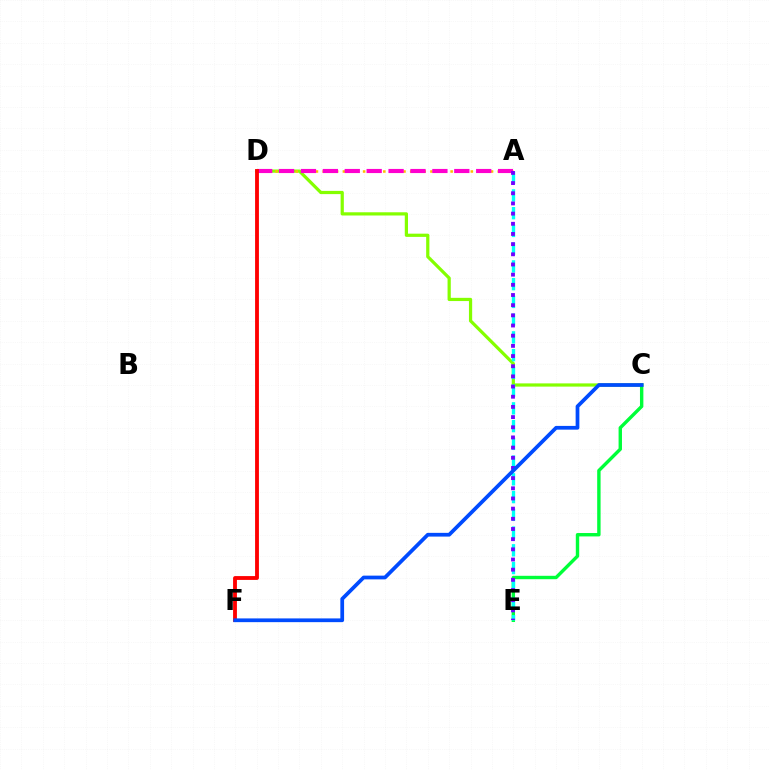{('C', 'D'): [{'color': '#84ff00', 'line_style': 'solid', 'thickness': 2.32}], ('A', 'D'): [{'color': '#ffbd00', 'line_style': 'dotted', 'thickness': 1.83}, {'color': '#ff00cf', 'line_style': 'dashed', 'thickness': 2.98}], ('C', 'E'): [{'color': '#00ff39', 'line_style': 'solid', 'thickness': 2.45}], ('D', 'F'): [{'color': '#ff0000', 'line_style': 'solid', 'thickness': 2.76}], ('A', 'E'): [{'color': '#00fff6', 'line_style': 'dashed', 'thickness': 2.41}, {'color': '#7200ff', 'line_style': 'dotted', 'thickness': 2.76}], ('C', 'F'): [{'color': '#004bff', 'line_style': 'solid', 'thickness': 2.69}]}